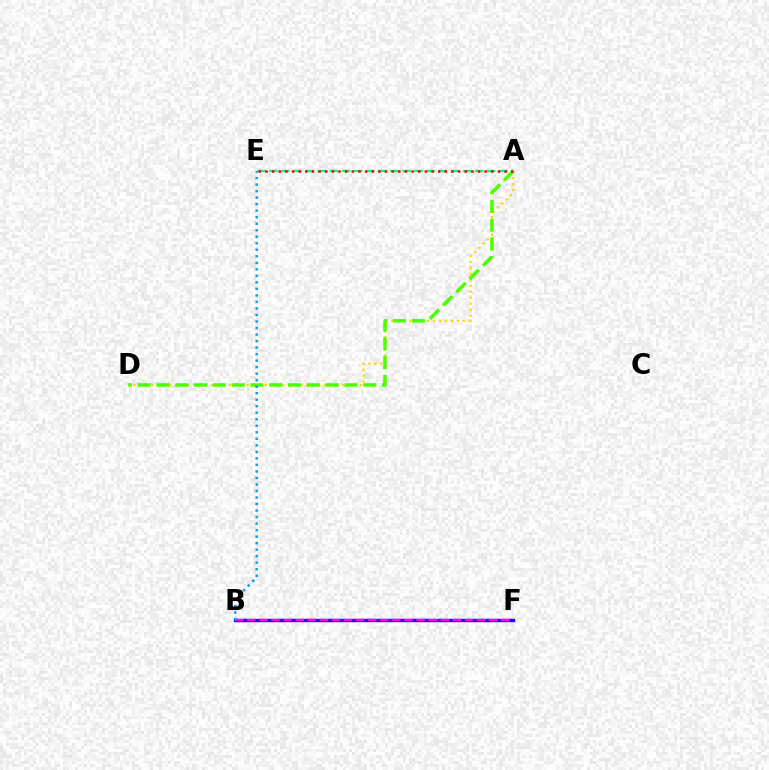{('A', 'E'): [{'color': '#00ff86', 'line_style': 'dashed', 'thickness': 1.64}, {'color': '#ff0000', 'line_style': 'dotted', 'thickness': 1.8}], ('B', 'F'): [{'color': '#3700ff', 'line_style': 'solid', 'thickness': 2.45}, {'color': '#ff00ed', 'line_style': 'dashed', 'thickness': 1.64}], ('A', 'D'): [{'color': '#ffd500', 'line_style': 'dotted', 'thickness': 1.62}, {'color': '#4fff00', 'line_style': 'dashed', 'thickness': 2.55}], ('B', 'E'): [{'color': '#009eff', 'line_style': 'dotted', 'thickness': 1.77}]}